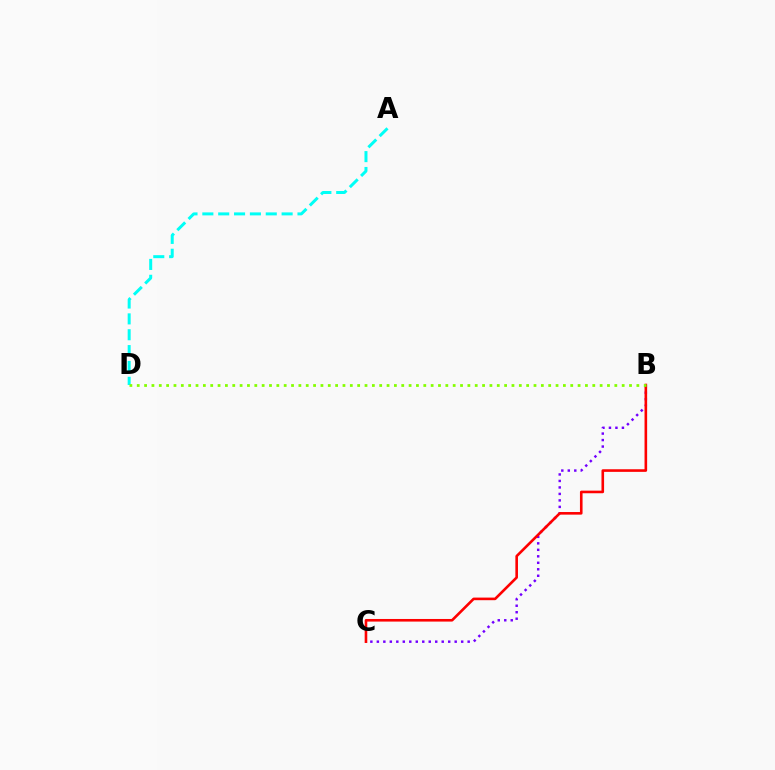{('B', 'C'): [{'color': '#7200ff', 'line_style': 'dotted', 'thickness': 1.76}, {'color': '#ff0000', 'line_style': 'solid', 'thickness': 1.88}], ('A', 'D'): [{'color': '#00fff6', 'line_style': 'dashed', 'thickness': 2.15}], ('B', 'D'): [{'color': '#84ff00', 'line_style': 'dotted', 'thickness': 2.0}]}